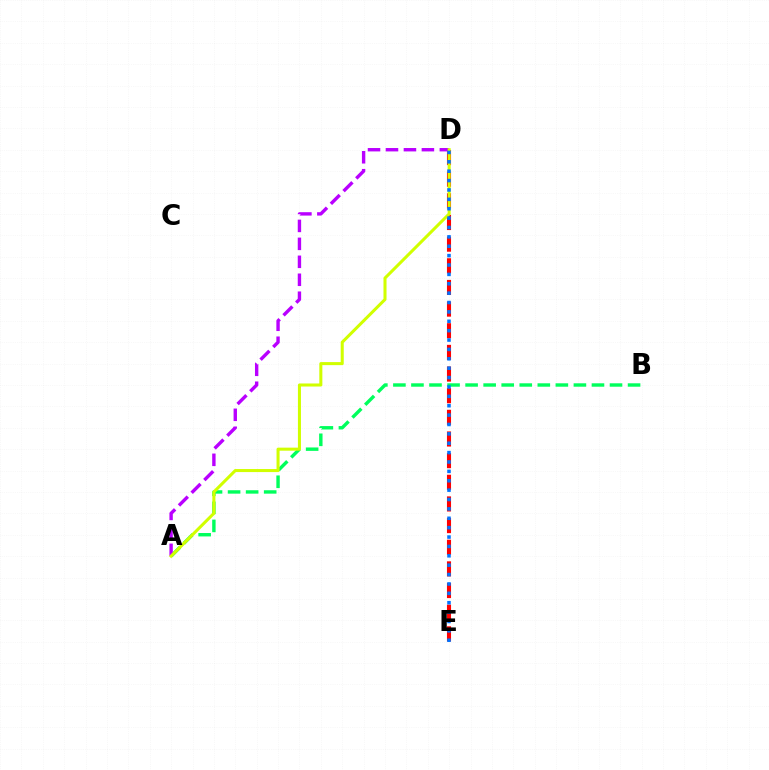{('A', 'B'): [{'color': '#00ff5c', 'line_style': 'dashed', 'thickness': 2.45}], ('D', 'E'): [{'color': '#ff0000', 'line_style': 'dashed', 'thickness': 2.94}, {'color': '#0074ff', 'line_style': 'dotted', 'thickness': 2.55}], ('A', 'D'): [{'color': '#b900ff', 'line_style': 'dashed', 'thickness': 2.44}, {'color': '#d1ff00', 'line_style': 'solid', 'thickness': 2.19}]}